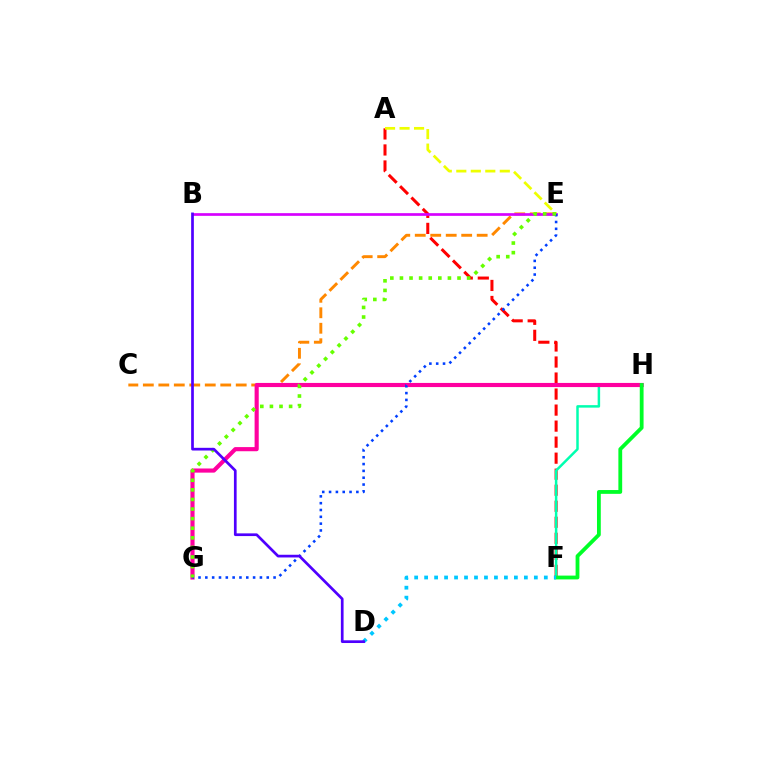{('C', 'E'): [{'color': '#ff8800', 'line_style': 'dashed', 'thickness': 2.1}], ('A', 'F'): [{'color': '#ff0000', 'line_style': 'dashed', 'thickness': 2.18}], ('A', 'E'): [{'color': '#eeff00', 'line_style': 'dashed', 'thickness': 1.97}], ('F', 'H'): [{'color': '#00ffaf', 'line_style': 'solid', 'thickness': 1.79}, {'color': '#00ff27', 'line_style': 'solid', 'thickness': 2.74}], ('G', 'H'): [{'color': '#ff00a0', 'line_style': 'solid', 'thickness': 2.98}], ('B', 'E'): [{'color': '#d600ff', 'line_style': 'solid', 'thickness': 1.93}], ('E', 'G'): [{'color': '#003fff', 'line_style': 'dotted', 'thickness': 1.85}, {'color': '#66ff00', 'line_style': 'dotted', 'thickness': 2.61}], ('D', 'F'): [{'color': '#00c7ff', 'line_style': 'dotted', 'thickness': 2.71}], ('B', 'D'): [{'color': '#4f00ff', 'line_style': 'solid', 'thickness': 1.95}]}